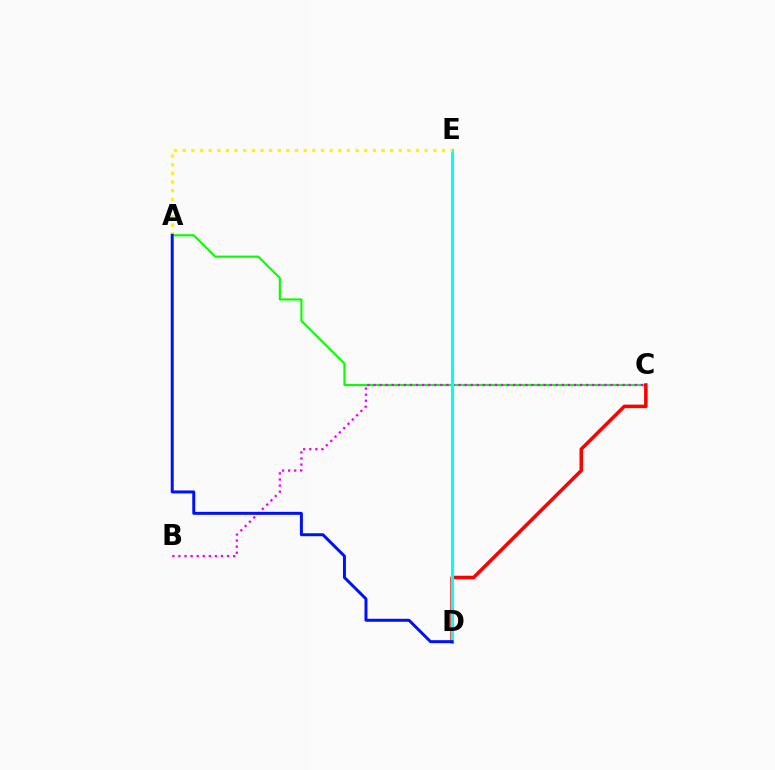{('A', 'C'): [{'color': '#08ff00', 'line_style': 'solid', 'thickness': 1.53}], ('B', 'C'): [{'color': '#ee00ff', 'line_style': 'dotted', 'thickness': 1.65}], ('C', 'D'): [{'color': '#ff0000', 'line_style': 'solid', 'thickness': 2.54}], ('D', 'E'): [{'color': '#00fff6', 'line_style': 'solid', 'thickness': 2.22}], ('A', 'E'): [{'color': '#fcf500', 'line_style': 'dotted', 'thickness': 2.35}], ('A', 'D'): [{'color': '#0010ff', 'line_style': 'solid', 'thickness': 2.14}]}